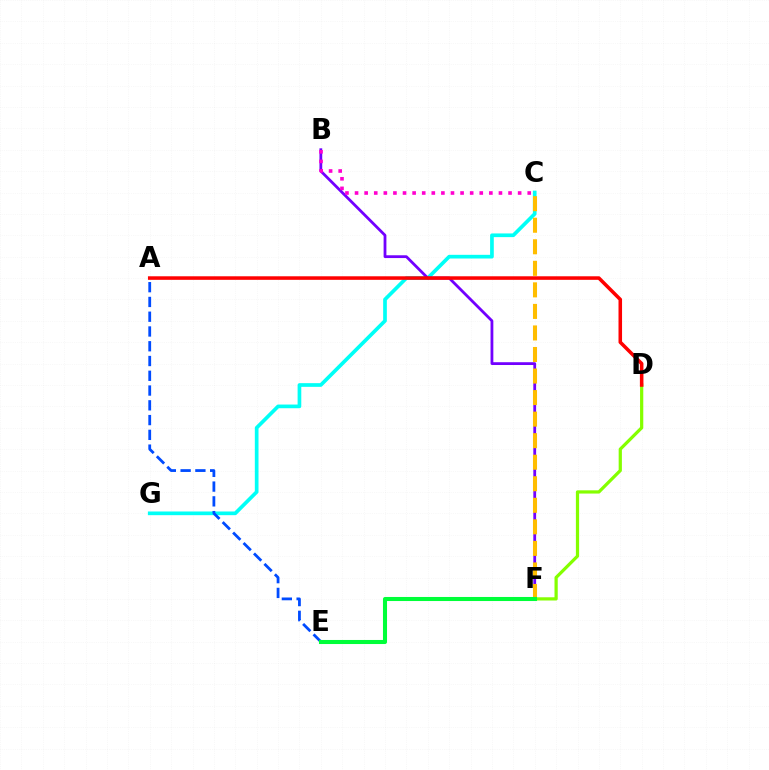{('D', 'F'): [{'color': '#84ff00', 'line_style': 'solid', 'thickness': 2.32}], ('C', 'G'): [{'color': '#00fff6', 'line_style': 'solid', 'thickness': 2.65}], ('A', 'E'): [{'color': '#004bff', 'line_style': 'dashed', 'thickness': 2.01}], ('B', 'F'): [{'color': '#7200ff', 'line_style': 'solid', 'thickness': 2.01}], ('A', 'D'): [{'color': '#ff0000', 'line_style': 'solid', 'thickness': 2.56}], ('C', 'F'): [{'color': '#ffbd00', 'line_style': 'dashed', 'thickness': 2.93}], ('B', 'C'): [{'color': '#ff00cf', 'line_style': 'dotted', 'thickness': 2.61}], ('E', 'F'): [{'color': '#00ff39', 'line_style': 'solid', 'thickness': 2.92}]}